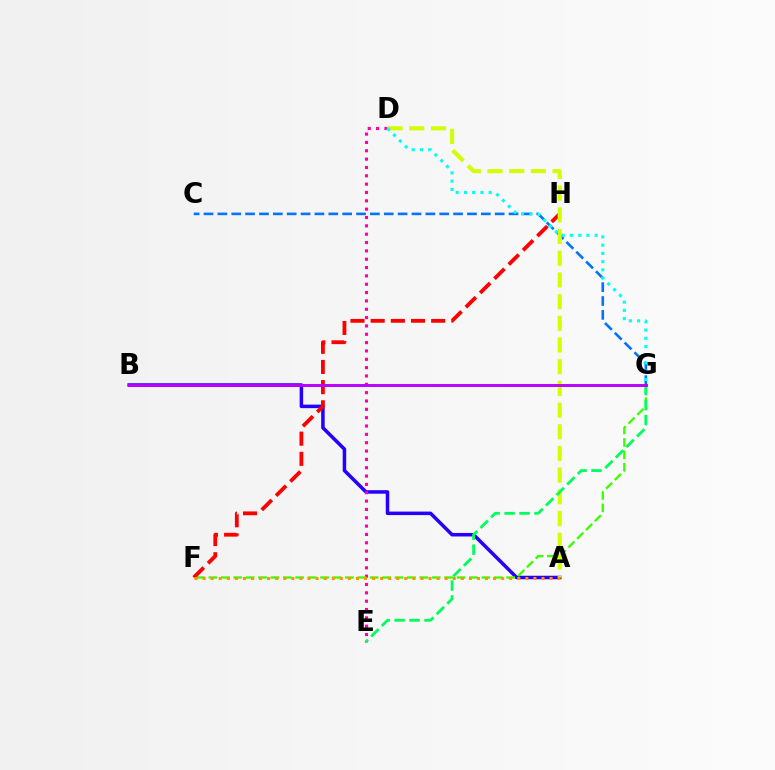{('A', 'B'): [{'color': '#2500ff', 'line_style': 'solid', 'thickness': 2.53}], ('C', 'G'): [{'color': '#0074ff', 'line_style': 'dashed', 'thickness': 1.88}], ('D', 'E'): [{'color': '#ff00ac', 'line_style': 'dotted', 'thickness': 2.27}], ('F', 'G'): [{'color': '#3dff00', 'line_style': 'dashed', 'thickness': 1.69}], ('F', 'H'): [{'color': '#ff0000', 'line_style': 'dashed', 'thickness': 2.74}], ('A', 'D'): [{'color': '#d1ff00', 'line_style': 'dashed', 'thickness': 2.95}], ('A', 'F'): [{'color': '#ff9400', 'line_style': 'dotted', 'thickness': 2.19}], ('D', 'G'): [{'color': '#00fff6', 'line_style': 'dotted', 'thickness': 2.24}], ('E', 'G'): [{'color': '#00ff5c', 'line_style': 'dashed', 'thickness': 2.03}], ('B', 'G'): [{'color': '#b900ff', 'line_style': 'solid', 'thickness': 2.09}]}